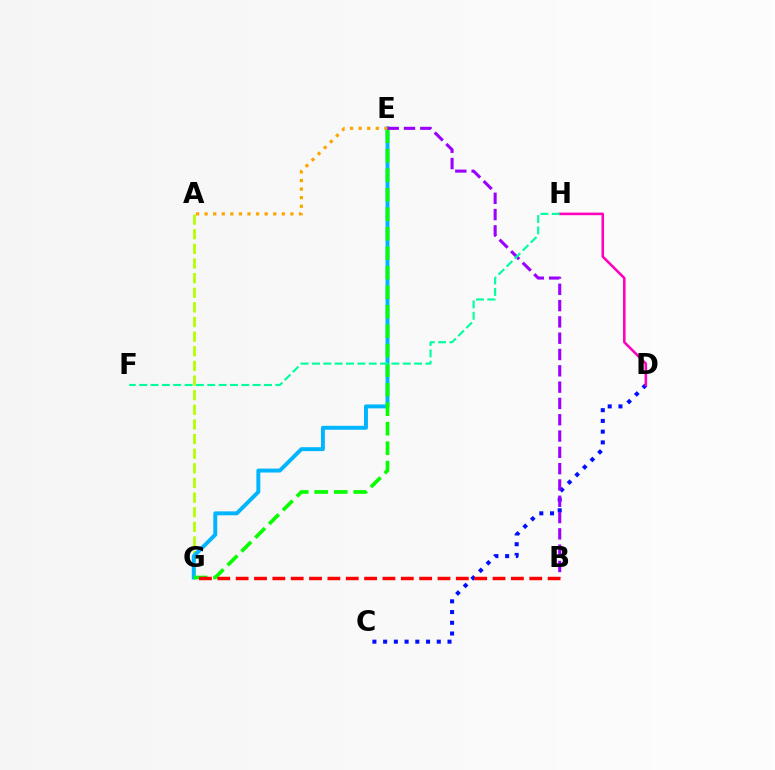{('A', 'G'): [{'color': '#b3ff00', 'line_style': 'dashed', 'thickness': 1.99}], ('C', 'D'): [{'color': '#0010ff', 'line_style': 'dotted', 'thickness': 2.92}], ('E', 'G'): [{'color': '#00b5ff', 'line_style': 'solid', 'thickness': 2.83}, {'color': '#08ff00', 'line_style': 'dashed', 'thickness': 2.65}], ('A', 'E'): [{'color': '#ffa500', 'line_style': 'dotted', 'thickness': 2.33}], ('B', 'E'): [{'color': '#9b00ff', 'line_style': 'dashed', 'thickness': 2.22}], ('D', 'H'): [{'color': '#ff00bd', 'line_style': 'solid', 'thickness': 1.85}], ('F', 'H'): [{'color': '#00ff9d', 'line_style': 'dashed', 'thickness': 1.54}], ('B', 'G'): [{'color': '#ff0000', 'line_style': 'dashed', 'thickness': 2.49}]}